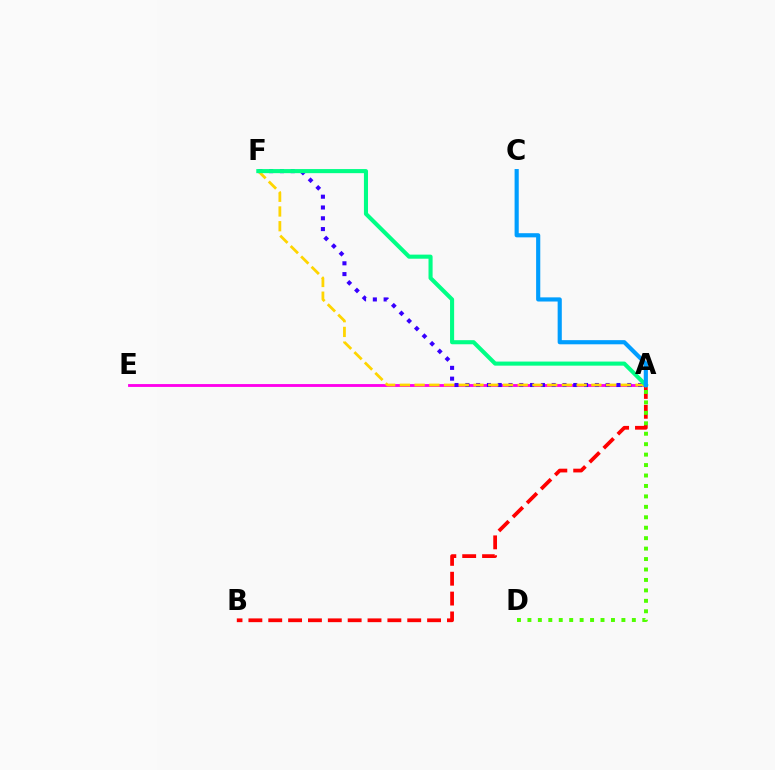{('A', 'B'): [{'color': '#ff0000', 'line_style': 'dashed', 'thickness': 2.7}], ('A', 'E'): [{'color': '#ff00ed', 'line_style': 'solid', 'thickness': 2.05}], ('A', 'F'): [{'color': '#3700ff', 'line_style': 'dotted', 'thickness': 2.93}, {'color': '#ffd500', 'line_style': 'dashed', 'thickness': 2.0}, {'color': '#00ff86', 'line_style': 'solid', 'thickness': 2.94}], ('A', 'D'): [{'color': '#4fff00', 'line_style': 'dotted', 'thickness': 2.84}], ('A', 'C'): [{'color': '#009eff', 'line_style': 'solid', 'thickness': 2.99}]}